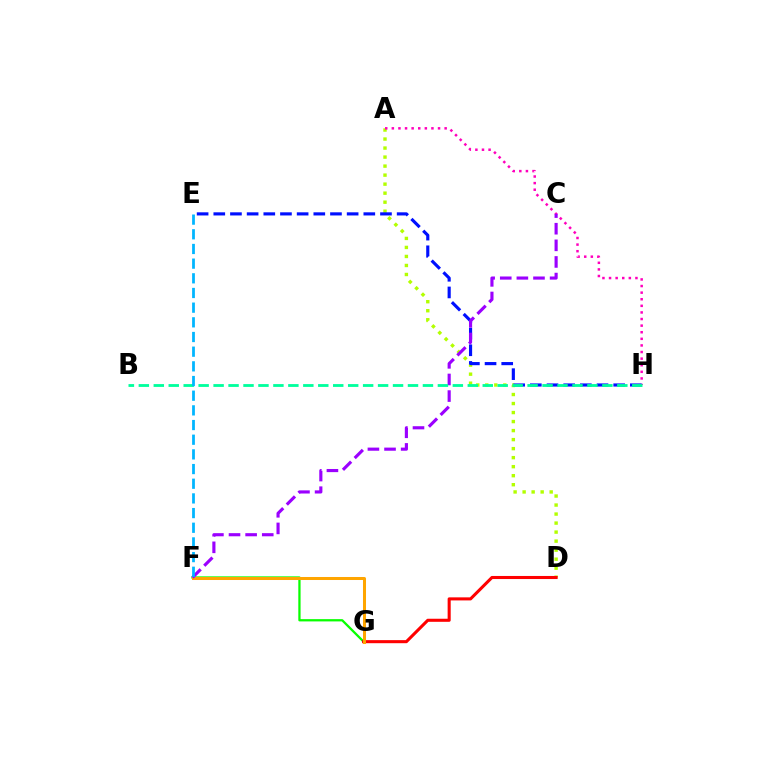{('A', 'D'): [{'color': '#b3ff00', 'line_style': 'dotted', 'thickness': 2.45}], ('F', 'G'): [{'color': '#08ff00', 'line_style': 'solid', 'thickness': 1.64}, {'color': '#ffa500', 'line_style': 'solid', 'thickness': 2.17}], ('D', 'G'): [{'color': '#ff0000', 'line_style': 'solid', 'thickness': 2.21}], ('A', 'H'): [{'color': '#ff00bd', 'line_style': 'dotted', 'thickness': 1.79}], ('E', 'H'): [{'color': '#0010ff', 'line_style': 'dashed', 'thickness': 2.26}], ('C', 'F'): [{'color': '#9b00ff', 'line_style': 'dashed', 'thickness': 2.26}], ('B', 'H'): [{'color': '#00ff9d', 'line_style': 'dashed', 'thickness': 2.03}], ('E', 'F'): [{'color': '#00b5ff', 'line_style': 'dashed', 'thickness': 1.99}]}